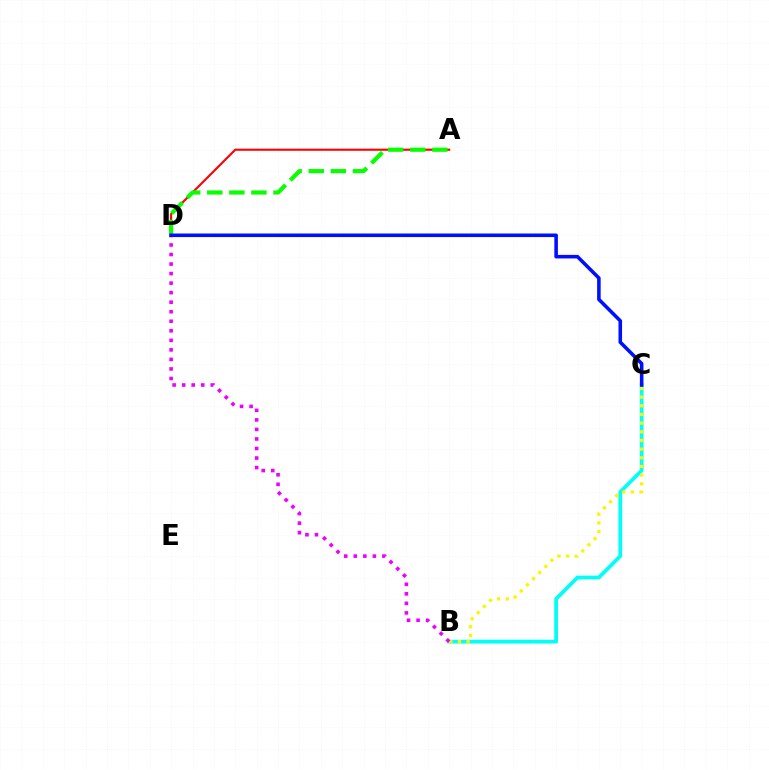{('B', 'C'): [{'color': '#00fff6', 'line_style': 'solid', 'thickness': 2.71}, {'color': '#fcf500', 'line_style': 'dotted', 'thickness': 2.36}], ('A', 'D'): [{'color': '#ff0000', 'line_style': 'solid', 'thickness': 1.51}, {'color': '#08ff00', 'line_style': 'dashed', 'thickness': 3.0}], ('B', 'D'): [{'color': '#ee00ff', 'line_style': 'dotted', 'thickness': 2.59}], ('C', 'D'): [{'color': '#0010ff', 'line_style': 'solid', 'thickness': 2.57}]}